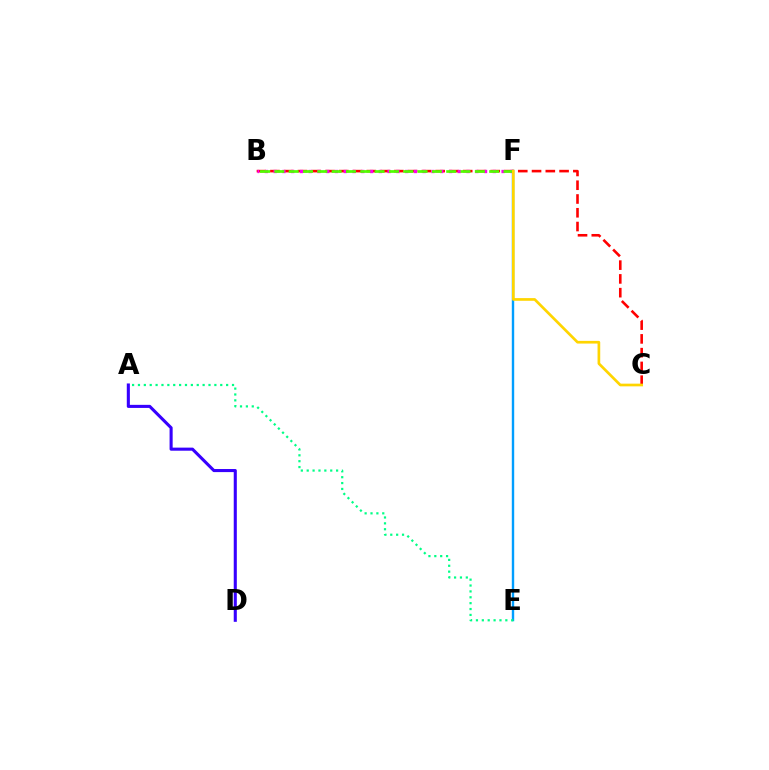{('A', 'D'): [{'color': '#3700ff', 'line_style': 'solid', 'thickness': 2.22}], ('E', 'F'): [{'color': '#009eff', 'line_style': 'solid', 'thickness': 1.73}], ('B', 'C'): [{'color': '#ff0000', 'line_style': 'dashed', 'thickness': 1.87}], ('B', 'F'): [{'color': '#ff00ed', 'line_style': 'dotted', 'thickness': 2.38}, {'color': '#4fff00', 'line_style': 'dashed', 'thickness': 1.95}], ('C', 'F'): [{'color': '#ffd500', 'line_style': 'solid', 'thickness': 1.93}], ('A', 'E'): [{'color': '#00ff86', 'line_style': 'dotted', 'thickness': 1.6}]}